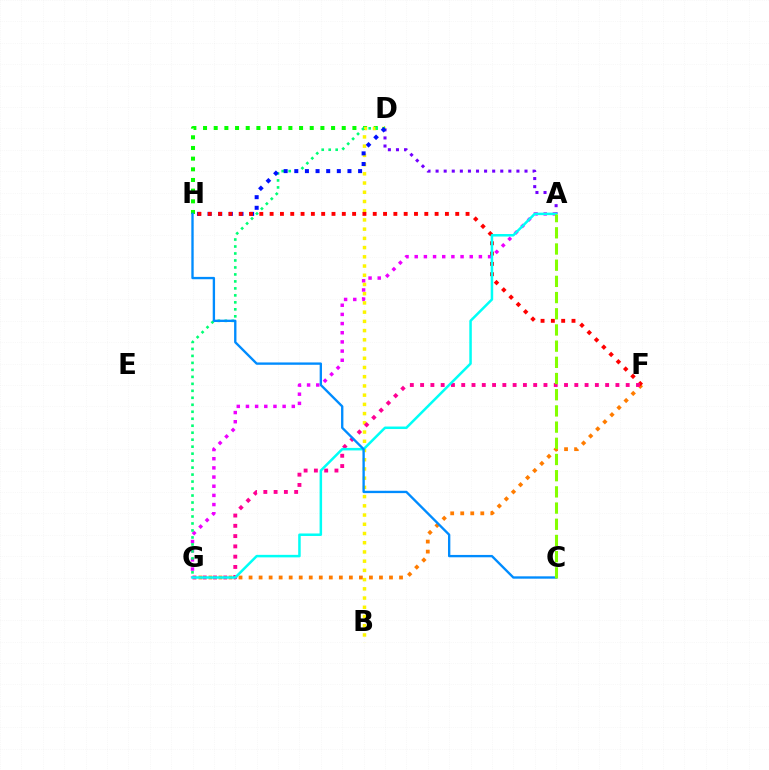{('D', 'H'): [{'color': '#08ff00', 'line_style': 'dotted', 'thickness': 2.9}, {'color': '#0010ff', 'line_style': 'dotted', 'thickness': 2.89}], ('A', 'D'): [{'color': '#7200ff', 'line_style': 'dotted', 'thickness': 2.2}], ('A', 'G'): [{'color': '#ee00ff', 'line_style': 'dotted', 'thickness': 2.49}, {'color': '#00fff6', 'line_style': 'solid', 'thickness': 1.81}], ('B', 'D'): [{'color': '#fcf500', 'line_style': 'dotted', 'thickness': 2.51}], ('D', 'G'): [{'color': '#00ff74', 'line_style': 'dotted', 'thickness': 1.9}], ('F', 'G'): [{'color': '#ff7c00', 'line_style': 'dotted', 'thickness': 2.73}, {'color': '#ff0094', 'line_style': 'dotted', 'thickness': 2.79}], ('F', 'H'): [{'color': '#ff0000', 'line_style': 'dotted', 'thickness': 2.8}], ('C', 'H'): [{'color': '#008cff', 'line_style': 'solid', 'thickness': 1.69}], ('A', 'C'): [{'color': '#84ff00', 'line_style': 'dashed', 'thickness': 2.2}]}